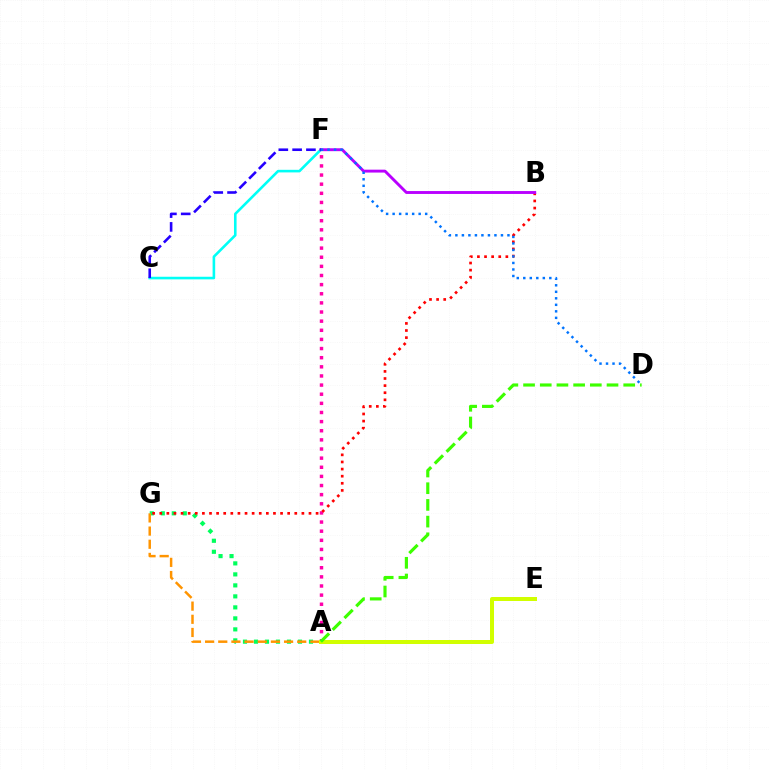{('C', 'F'): [{'color': '#00fff6', 'line_style': 'solid', 'thickness': 1.87}, {'color': '#2500ff', 'line_style': 'dashed', 'thickness': 1.87}], ('A', 'F'): [{'color': '#ff00ac', 'line_style': 'dotted', 'thickness': 2.48}], ('A', 'G'): [{'color': '#00ff5c', 'line_style': 'dotted', 'thickness': 2.99}, {'color': '#ff9400', 'line_style': 'dashed', 'thickness': 1.79}], ('A', 'E'): [{'color': '#d1ff00', 'line_style': 'solid', 'thickness': 2.88}], ('B', 'G'): [{'color': '#ff0000', 'line_style': 'dotted', 'thickness': 1.93}], ('B', 'F'): [{'color': '#b900ff', 'line_style': 'solid', 'thickness': 2.08}], ('A', 'D'): [{'color': '#3dff00', 'line_style': 'dashed', 'thickness': 2.27}], ('D', 'F'): [{'color': '#0074ff', 'line_style': 'dotted', 'thickness': 1.77}]}